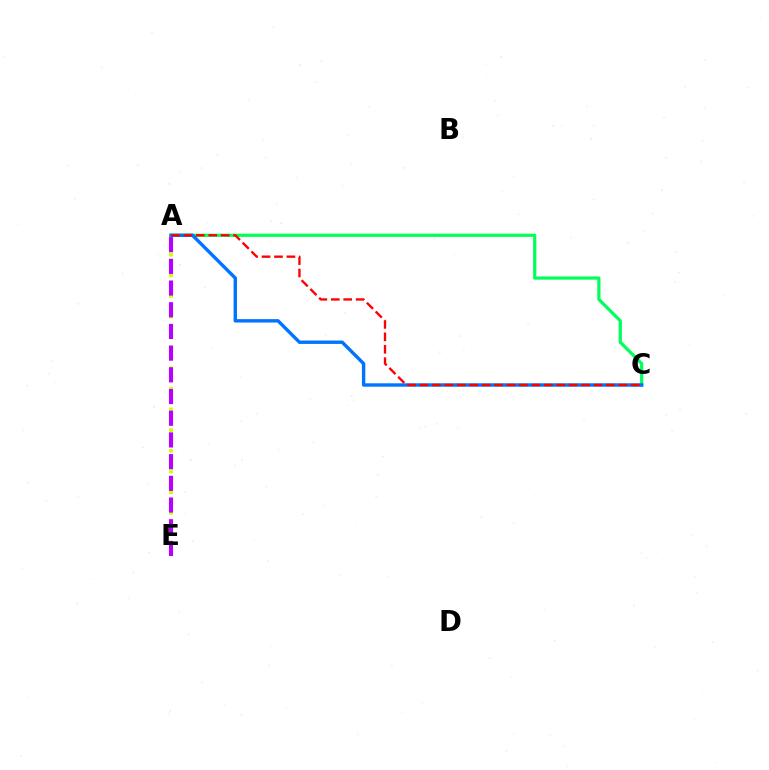{('A', 'E'): [{'color': '#d1ff00', 'line_style': 'dotted', 'thickness': 2.81}, {'color': '#b900ff', 'line_style': 'dashed', 'thickness': 2.95}], ('A', 'C'): [{'color': '#00ff5c', 'line_style': 'solid', 'thickness': 2.31}, {'color': '#0074ff', 'line_style': 'solid', 'thickness': 2.45}, {'color': '#ff0000', 'line_style': 'dashed', 'thickness': 1.69}]}